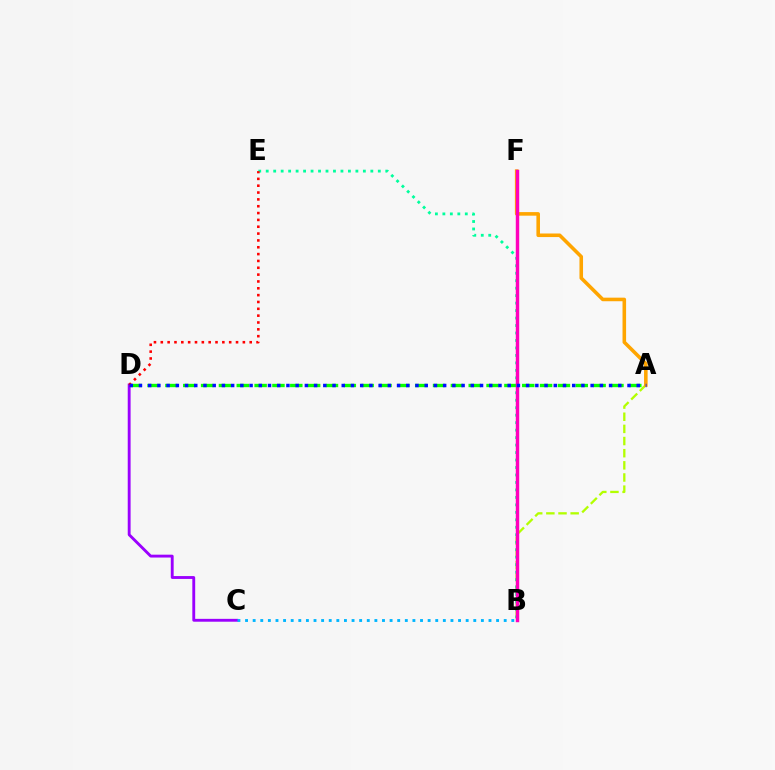{('A', 'B'): [{'color': '#b3ff00', 'line_style': 'dashed', 'thickness': 1.65}], ('B', 'E'): [{'color': '#00ff9d', 'line_style': 'dotted', 'thickness': 2.03}], ('A', 'D'): [{'color': '#08ff00', 'line_style': 'dashed', 'thickness': 2.42}, {'color': '#0010ff', 'line_style': 'dotted', 'thickness': 2.5}], ('A', 'F'): [{'color': '#ffa500', 'line_style': 'solid', 'thickness': 2.57}], ('C', 'D'): [{'color': '#9b00ff', 'line_style': 'solid', 'thickness': 2.06}], ('B', 'C'): [{'color': '#00b5ff', 'line_style': 'dotted', 'thickness': 2.07}], ('D', 'E'): [{'color': '#ff0000', 'line_style': 'dotted', 'thickness': 1.86}], ('B', 'F'): [{'color': '#ff00bd', 'line_style': 'solid', 'thickness': 2.47}]}